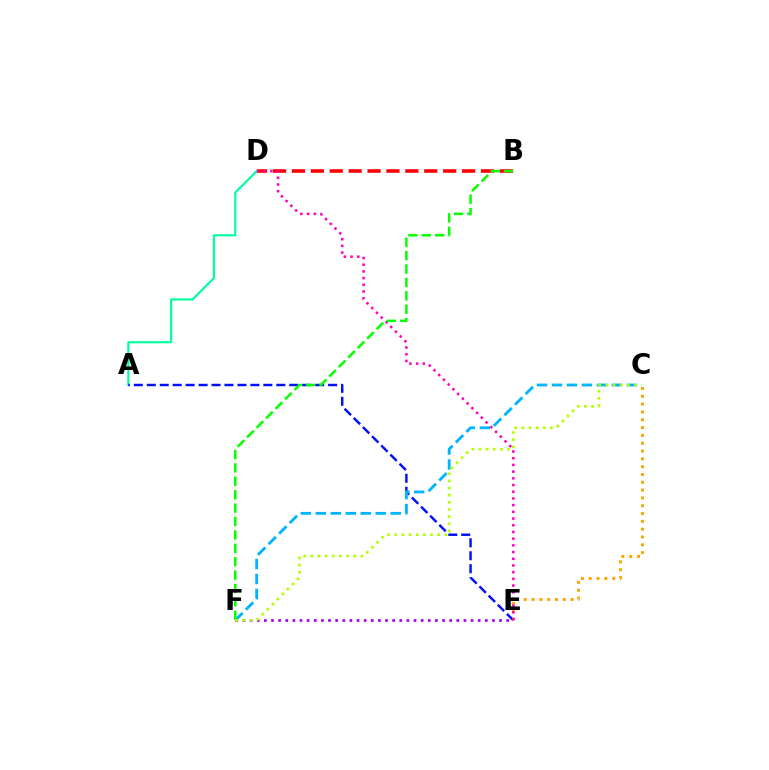{('A', 'D'): [{'color': '#00ff9d', 'line_style': 'solid', 'thickness': 1.55}], ('A', 'E'): [{'color': '#0010ff', 'line_style': 'dashed', 'thickness': 1.76}], ('C', 'F'): [{'color': '#00b5ff', 'line_style': 'dashed', 'thickness': 2.03}, {'color': '#b3ff00', 'line_style': 'dotted', 'thickness': 1.94}], ('C', 'E'): [{'color': '#ffa500', 'line_style': 'dotted', 'thickness': 2.12}], ('B', 'D'): [{'color': '#ff0000', 'line_style': 'dashed', 'thickness': 2.57}], ('E', 'F'): [{'color': '#9b00ff', 'line_style': 'dotted', 'thickness': 1.94}], ('D', 'E'): [{'color': '#ff00bd', 'line_style': 'dotted', 'thickness': 1.82}], ('B', 'F'): [{'color': '#08ff00', 'line_style': 'dashed', 'thickness': 1.82}]}